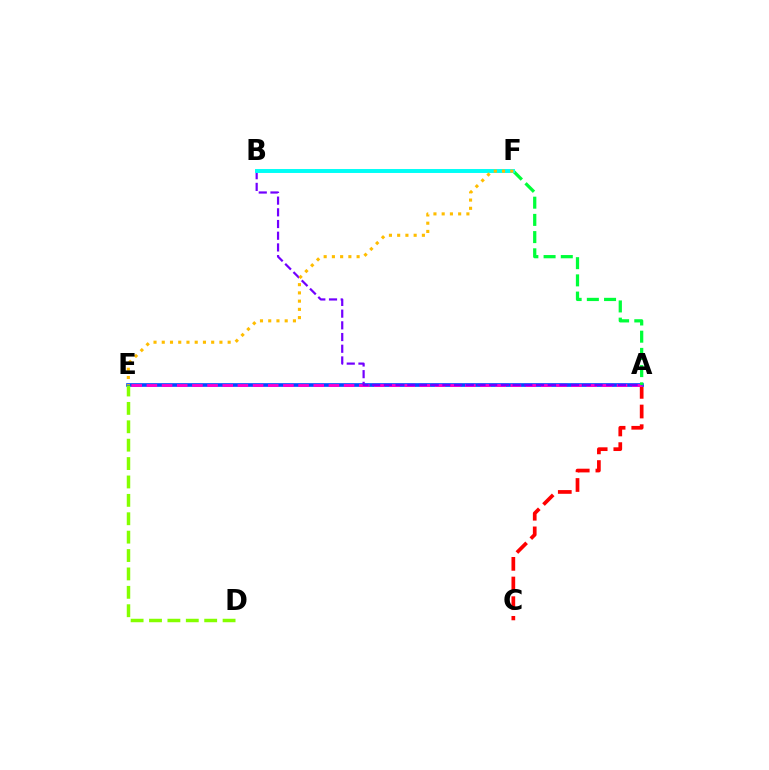{('A', 'C'): [{'color': '#ff0000', 'line_style': 'dashed', 'thickness': 2.67}], ('A', 'E'): [{'color': '#004bff', 'line_style': 'solid', 'thickness': 2.63}, {'color': '#ff00cf', 'line_style': 'dashed', 'thickness': 2.06}], ('A', 'B'): [{'color': '#7200ff', 'line_style': 'dashed', 'thickness': 1.59}], ('A', 'F'): [{'color': '#00ff39', 'line_style': 'dashed', 'thickness': 2.34}], ('B', 'F'): [{'color': '#00fff6', 'line_style': 'solid', 'thickness': 2.83}], ('E', 'F'): [{'color': '#ffbd00', 'line_style': 'dotted', 'thickness': 2.24}], ('D', 'E'): [{'color': '#84ff00', 'line_style': 'dashed', 'thickness': 2.5}]}